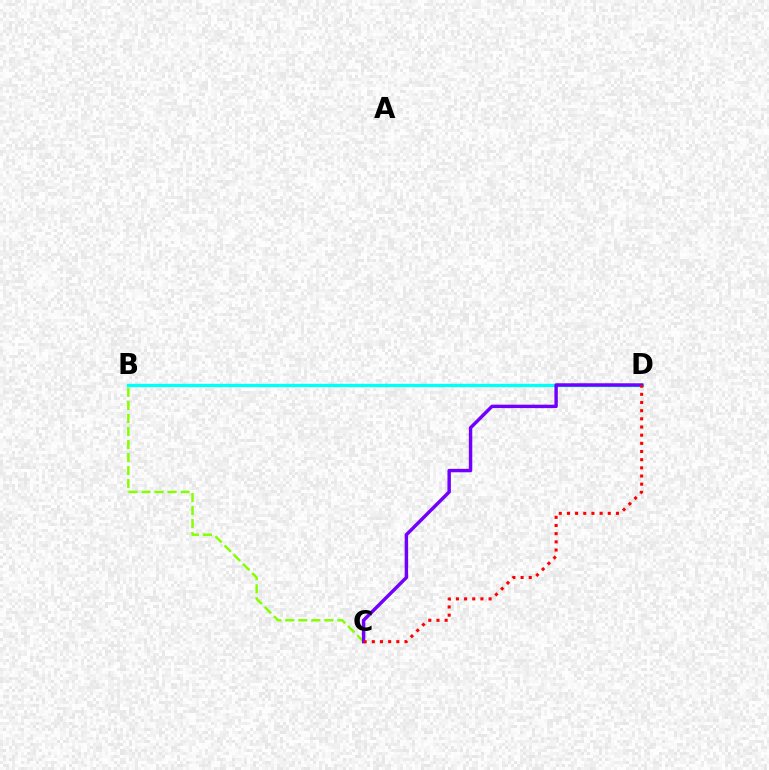{('B', 'D'): [{'color': '#00fff6', 'line_style': 'solid', 'thickness': 2.4}], ('B', 'C'): [{'color': '#84ff00', 'line_style': 'dashed', 'thickness': 1.77}], ('C', 'D'): [{'color': '#7200ff', 'line_style': 'solid', 'thickness': 2.47}, {'color': '#ff0000', 'line_style': 'dotted', 'thickness': 2.22}]}